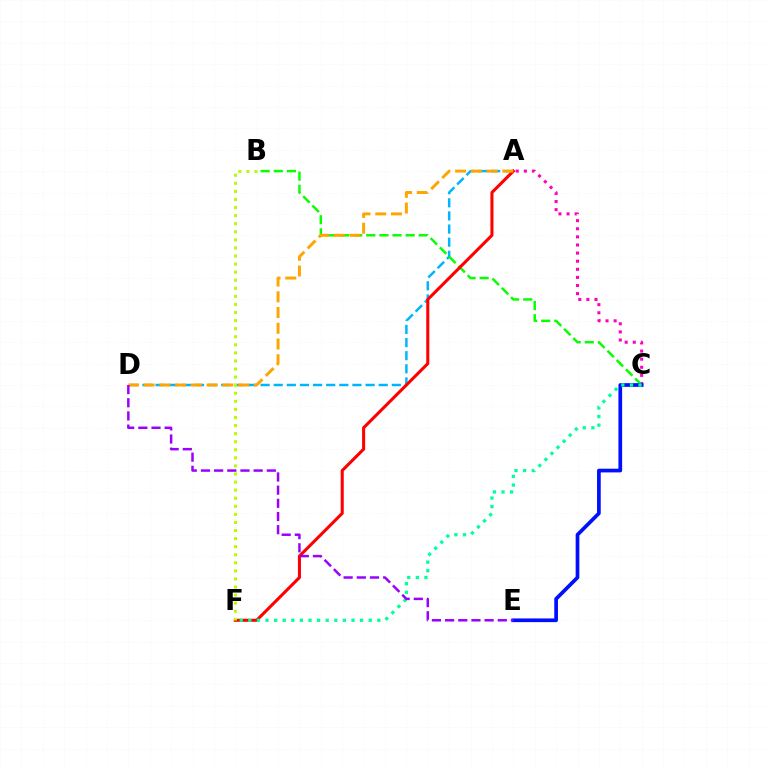{('A', 'C'): [{'color': '#ff00bd', 'line_style': 'dotted', 'thickness': 2.2}], ('A', 'D'): [{'color': '#00b5ff', 'line_style': 'dashed', 'thickness': 1.78}, {'color': '#ffa500', 'line_style': 'dashed', 'thickness': 2.14}], ('B', 'C'): [{'color': '#08ff00', 'line_style': 'dashed', 'thickness': 1.78}], ('A', 'F'): [{'color': '#ff0000', 'line_style': 'solid', 'thickness': 2.2}], ('C', 'E'): [{'color': '#0010ff', 'line_style': 'solid', 'thickness': 2.67}], ('B', 'F'): [{'color': '#b3ff00', 'line_style': 'dotted', 'thickness': 2.19}], ('C', 'F'): [{'color': '#00ff9d', 'line_style': 'dotted', 'thickness': 2.34}], ('D', 'E'): [{'color': '#9b00ff', 'line_style': 'dashed', 'thickness': 1.79}]}